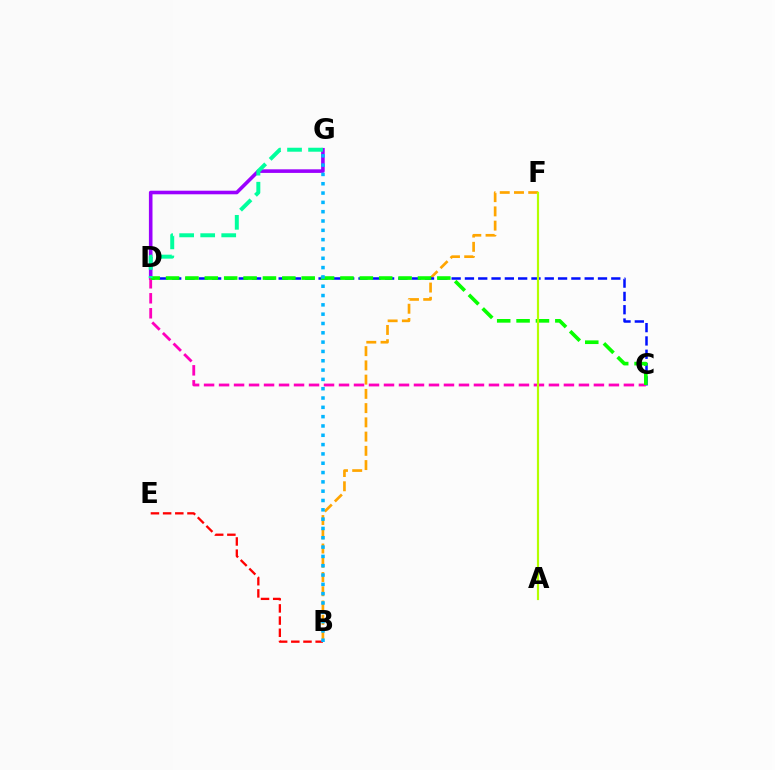{('D', 'G'): [{'color': '#9b00ff', 'line_style': 'solid', 'thickness': 2.58}, {'color': '#00ff9d', 'line_style': 'dashed', 'thickness': 2.86}], ('B', 'F'): [{'color': '#ffa500', 'line_style': 'dashed', 'thickness': 1.93}], ('C', 'D'): [{'color': '#0010ff', 'line_style': 'dashed', 'thickness': 1.81}, {'color': '#ff00bd', 'line_style': 'dashed', 'thickness': 2.04}, {'color': '#08ff00', 'line_style': 'dashed', 'thickness': 2.63}], ('B', 'E'): [{'color': '#ff0000', 'line_style': 'dashed', 'thickness': 1.65}], ('B', 'G'): [{'color': '#00b5ff', 'line_style': 'dotted', 'thickness': 2.53}], ('A', 'F'): [{'color': '#b3ff00', 'line_style': 'solid', 'thickness': 1.57}]}